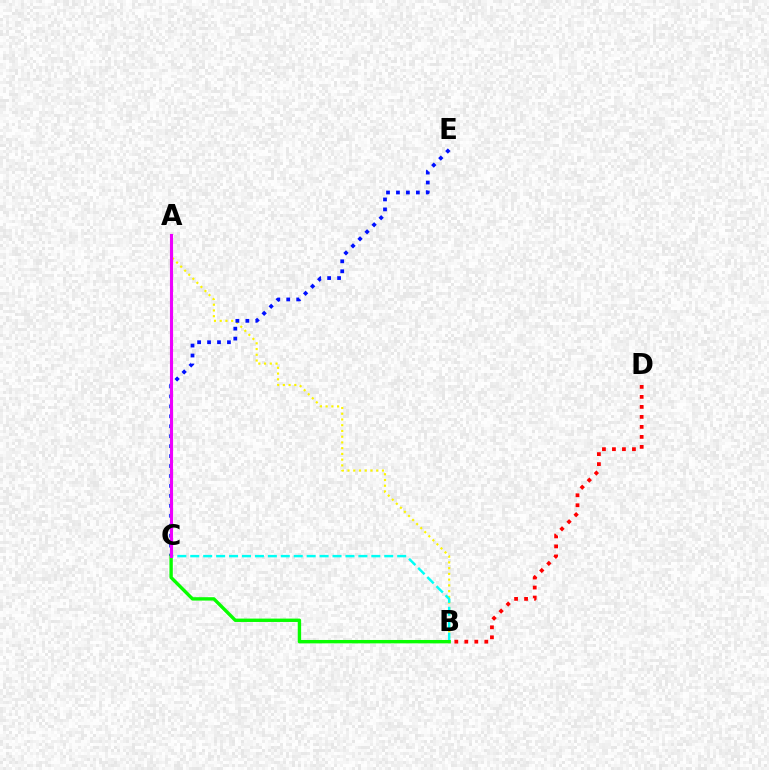{('A', 'B'): [{'color': '#fcf500', 'line_style': 'dotted', 'thickness': 1.56}], ('B', 'C'): [{'color': '#00fff6', 'line_style': 'dashed', 'thickness': 1.76}, {'color': '#08ff00', 'line_style': 'solid', 'thickness': 2.43}], ('C', 'E'): [{'color': '#0010ff', 'line_style': 'dotted', 'thickness': 2.7}], ('B', 'D'): [{'color': '#ff0000', 'line_style': 'dotted', 'thickness': 2.72}], ('A', 'C'): [{'color': '#ee00ff', 'line_style': 'solid', 'thickness': 2.23}]}